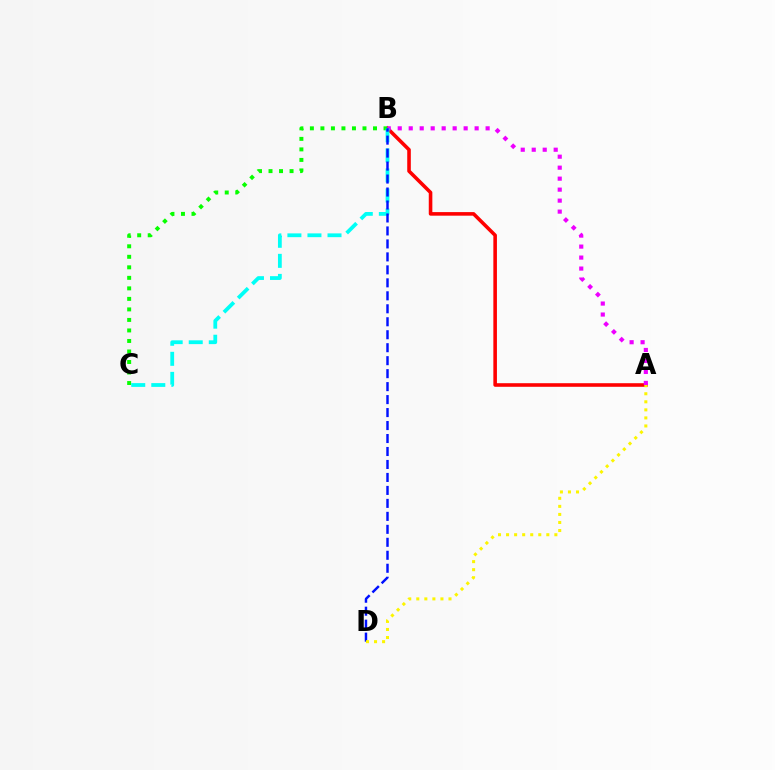{('A', 'B'): [{'color': '#ff0000', 'line_style': 'solid', 'thickness': 2.58}, {'color': '#ee00ff', 'line_style': 'dotted', 'thickness': 2.98}], ('B', 'C'): [{'color': '#08ff00', 'line_style': 'dotted', 'thickness': 2.86}, {'color': '#00fff6', 'line_style': 'dashed', 'thickness': 2.72}], ('B', 'D'): [{'color': '#0010ff', 'line_style': 'dashed', 'thickness': 1.76}], ('A', 'D'): [{'color': '#fcf500', 'line_style': 'dotted', 'thickness': 2.19}]}